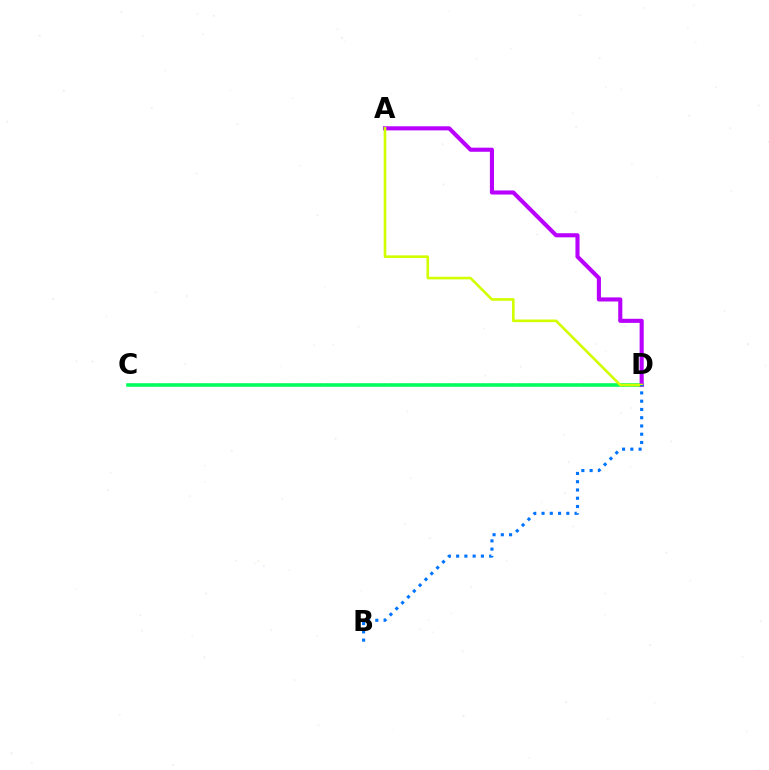{('C', 'D'): [{'color': '#ff0000', 'line_style': 'dotted', 'thickness': 1.58}, {'color': '#00ff5c', 'line_style': 'solid', 'thickness': 2.57}], ('A', 'D'): [{'color': '#b900ff', 'line_style': 'solid', 'thickness': 2.95}, {'color': '#d1ff00', 'line_style': 'solid', 'thickness': 1.89}], ('B', 'D'): [{'color': '#0074ff', 'line_style': 'dotted', 'thickness': 2.24}]}